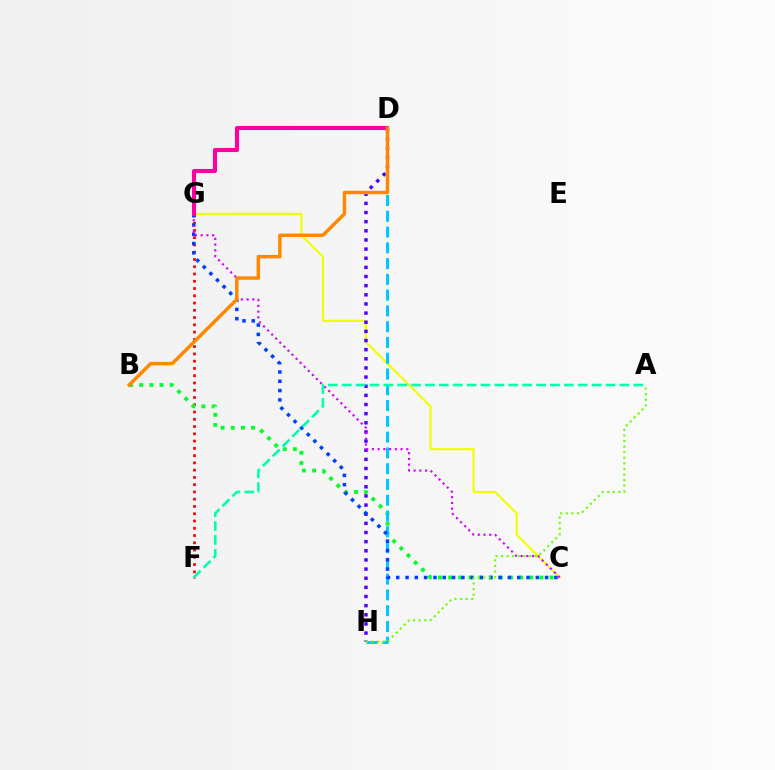{('C', 'G'): [{'color': '#eeff00', 'line_style': 'solid', 'thickness': 1.54}, {'color': '#003fff', 'line_style': 'dotted', 'thickness': 2.53}, {'color': '#d600ff', 'line_style': 'dotted', 'thickness': 1.56}], ('F', 'G'): [{'color': '#ff0000', 'line_style': 'dotted', 'thickness': 1.97}], ('B', 'C'): [{'color': '#00ff27', 'line_style': 'dotted', 'thickness': 2.76}], ('D', 'H'): [{'color': '#00c7ff', 'line_style': 'dashed', 'thickness': 2.14}, {'color': '#4f00ff', 'line_style': 'dotted', 'thickness': 2.48}], ('D', 'G'): [{'color': '#ff00a0', 'line_style': 'solid', 'thickness': 2.95}], ('B', 'D'): [{'color': '#ff8800', 'line_style': 'solid', 'thickness': 2.49}], ('A', 'H'): [{'color': '#66ff00', 'line_style': 'dotted', 'thickness': 1.52}], ('A', 'F'): [{'color': '#00ffaf', 'line_style': 'dashed', 'thickness': 1.89}]}